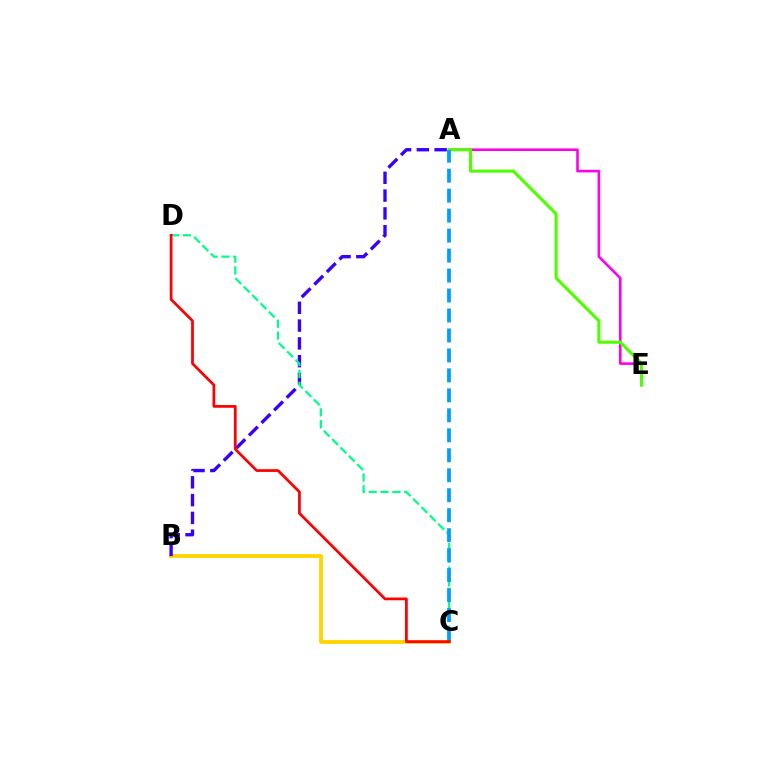{('A', 'E'): [{'color': '#ff00ed', 'line_style': 'solid', 'thickness': 1.88}, {'color': '#4fff00', 'line_style': 'solid', 'thickness': 2.23}], ('B', 'C'): [{'color': '#ffd500', 'line_style': 'solid', 'thickness': 2.77}], ('A', 'B'): [{'color': '#3700ff', 'line_style': 'dashed', 'thickness': 2.42}], ('C', 'D'): [{'color': '#00ff86', 'line_style': 'dashed', 'thickness': 1.61}, {'color': '#ff0000', 'line_style': 'solid', 'thickness': 1.97}], ('A', 'C'): [{'color': '#009eff', 'line_style': 'dashed', 'thickness': 2.71}]}